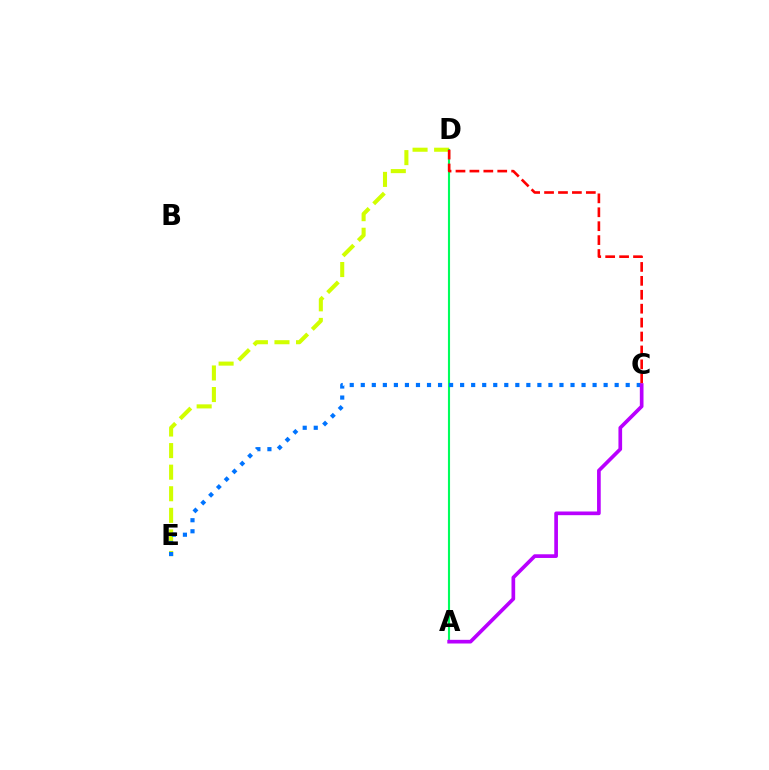{('D', 'E'): [{'color': '#d1ff00', 'line_style': 'dashed', 'thickness': 2.93}], ('A', 'D'): [{'color': '#00ff5c', 'line_style': 'solid', 'thickness': 1.52}], ('C', 'E'): [{'color': '#0074ff', 'line_style': 'dotted', 'thickness': 3.0}], ('A', 'C'): [{'color': '#b900ff', 'line_style': 'solid', 'thickness': 2.65}], ('C', 'D'): [{'color': '#ff0000', 'line_style': 'dashed', 'thickness': 1.89}]}